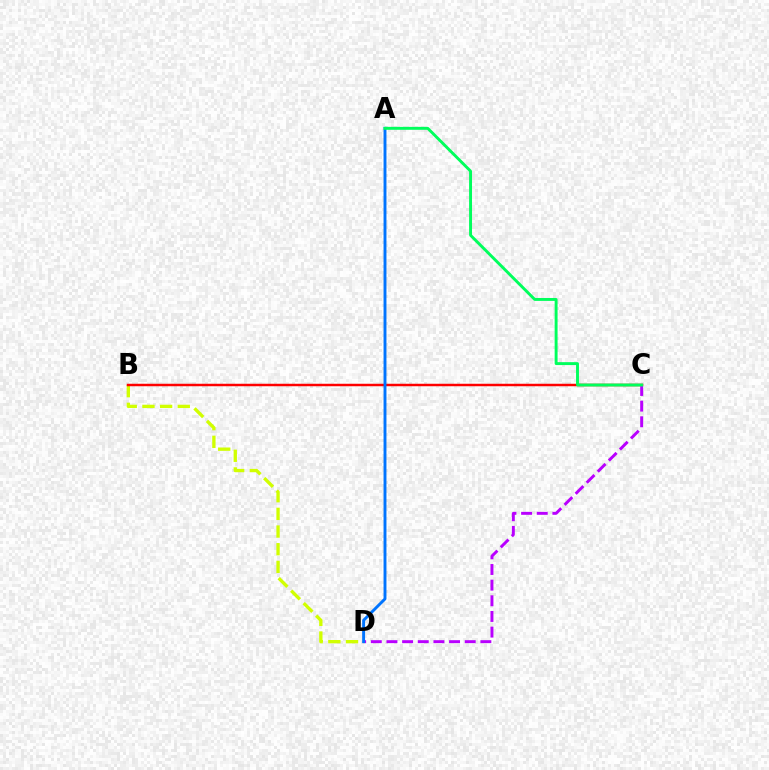{('B', 'D'): [{'color': '#d1ff00', 'line_style': 'dashed', 'thickness': 2.4}], ('B', 'C'): [{'color': '#ff0000', 'line_style': 'solid', 'thickness': 1.78}], ('C', 'D'): [{'color': '#b900ff', 'line_style': 'dashed', 'thickness': 2.13}], ('A', 'D'): [{'color': '#0074ff', 'line_style': 'solid', 'thickness': 2.09}], ('A', 'C'): [{'color': '#00ff5c', 'line_style': 'solid', 'thickness': 2.1}]}